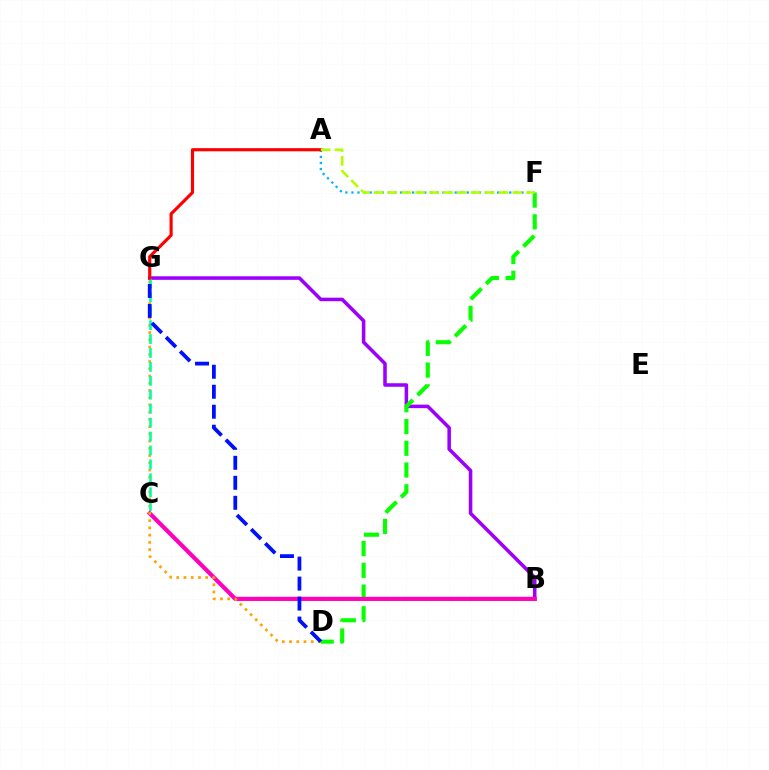{('B', 'G'): [{'color': '#9b00ff', 'line_style': 'solid', 'thickness': 2.55}], ('D', 'F'): [{'color': '#08ff00', 'line_style': 'dashed', 'thickness': 2.96}], ('B', 'C'): [{'color': '#ff00bd', 'line_style': 'solid', 'thickness': 2.98}], ('D', 'G'): [{'color': '#ffa500', 'line_style': 'dotted', 'thickness': 1.97}, {'color': '#0010ff', 'line_style': 'dashed', 'thickness': 2.72}], ('C', 'G'): [{'color': '#00ff9d', 'line_style': 'dashed', 'thickness': 1.89}], ('A', 'F'): [{'color': '#00b5ff', 'line_style': 'dotted', 'thickness': 1.65}, {'color': '#b3ff00', 'line_style': 'dashed', 'thickness': 1.88}], ('A', 'G'): [{'color': '#ff0000', 'line_style': 'solid', 'thickness': 2.27}]}